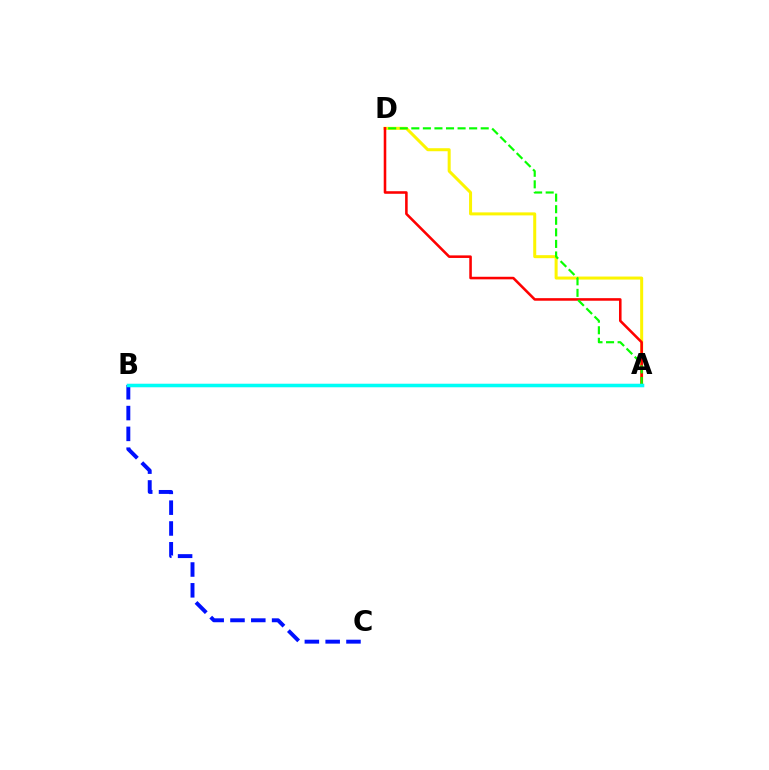{('A', 'D'): [{'color': '#fcf500', 'line_style': 'solid', 'thickness': 2.17}, {'color': '#ff0000', 'line_style': 'solid', 'thickness': 1.85}, {'color': '#08ff00', 'line_style': 'dashed', 'thickness': 1.57}], ('A', 'B'): [{'color': '#ee00ff', 'line_style': 'solid', 'thickness': 2.2}, {'color': '#00fff6', 'line_style': 'solid', 'thickness': 2.51}], ('B', 'C'): [{'color': '#0010ff', 'line_style': 'dashed', 'thickness': 2.83}]}